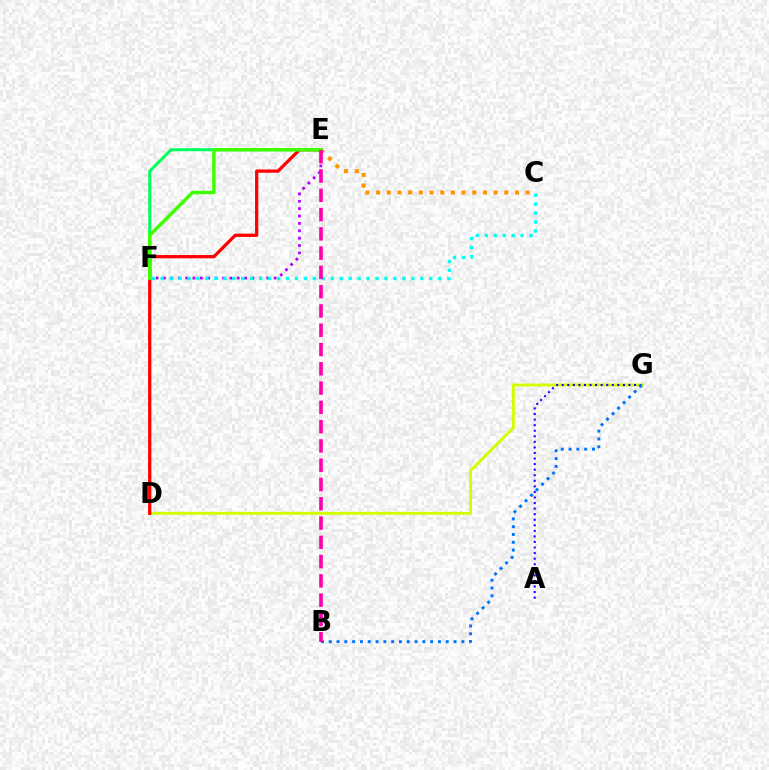{('D', 'G'): [{'color': '#d1ff00', 'line_style': 'solid', 'thickness': 2.09}], ('D', 'E'): [{'color': '#ff0000', 'line_style': 'solid', 'thickness': 2.34}], ('E', 'F'): [{'color': '#b900ff', 'line_style': 'dotted', 'thickness': 2.0}, {'color': '#00ff5c', 'line_style': 'solid', 'thickness': 2.16}, {'color': '#3dff00', 'line_style': 'solid', 'thickness': 2.46}], ('C', 'E'): [{'color': '#ff9400', 'line_style': 'dotted', 'thickness': 2.9}], ('A', 'G'): [{'color': '#2500ff', 'line_style': 'dotted', 'thickness': 1.51}], ('B', 'G'): [{'color': '#0074ff', 'line_style': 'dotted', 'thickness': 2.12}], ('C', 'F'): [{'color': '#00fff6', 'line_style': 'dotted', 'thickness': 2.43}], ('B', 'E'): [{'color': '#ff00ac', 'line_style': 'dashed', 'thickness': 2.62}]}